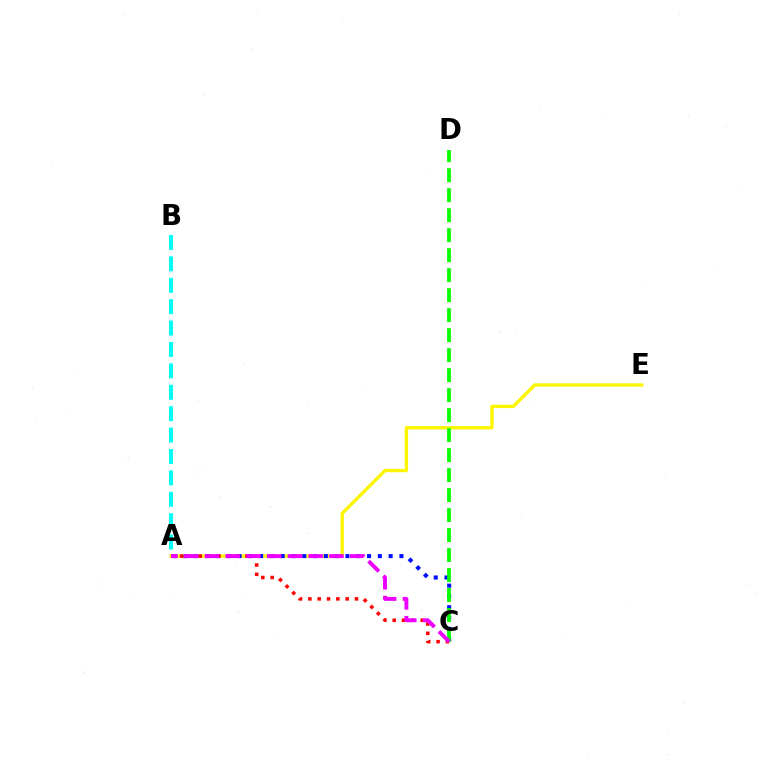{('A', 'E'): [{'color': '#fcf500', 'line_style': 'solid', 'thickness': 2.41}], ('A', 'B'): [{'color': '#00fff6', 'line_style': 'dashed', 'thickness': 2.91}], ('A', 'C'): [{'color': '#0010ff', 'line_style': 'dotted', 'thickness': 2.93}, {'color': '#ff0000', 'line_style': 'dotted', 'thickness': 2.53}, {'color': '#ee00ff', 'line_style': 'dashed', 'thickness': 2.82}], ('C', 'D'): [{'color': '#08ff00', 'line_style': 'dashed', 'thickness': 2.72}]}